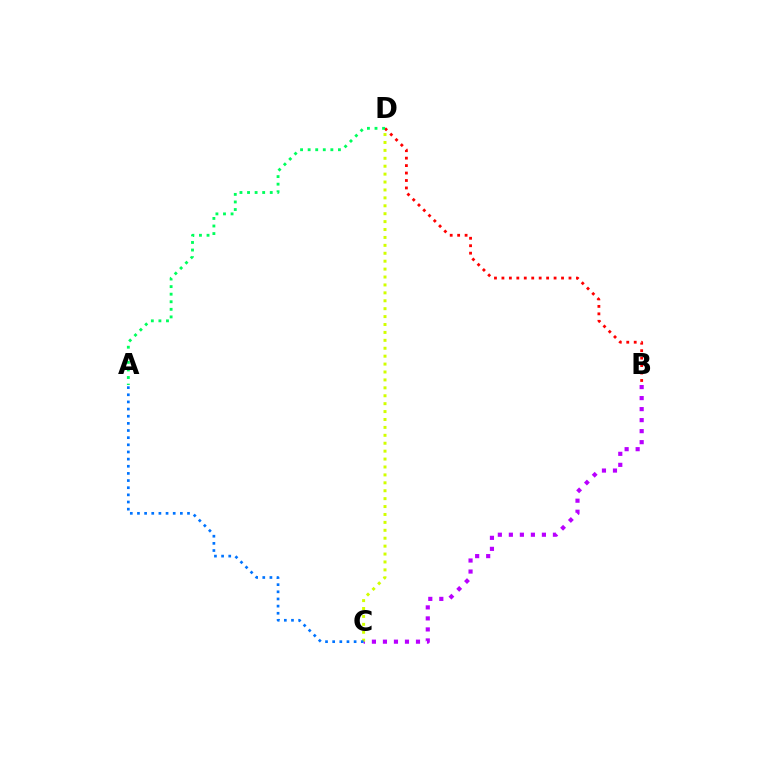{('B', 'C'): [{'color': '#b900ff', 'line_style': 'dotted', 'thickness': 2.99}], ('C', 'D'): [{'color': '#d1ff00', 'line_style': 'dotted', 'thickness': 2.15}], ('B', 'D'): [{'color': '#ff0000', 'line_style': 'dotted', 'thickness': 2.02}], ('A', 'C'): [{'color': '#0074ff', 'line_style': 'dotted', 'thickness': 1.94}], ('A', 'D'): [{'color': '#00ff5c', 'line_style': 'dotted', 'thickness': 2.06}]}